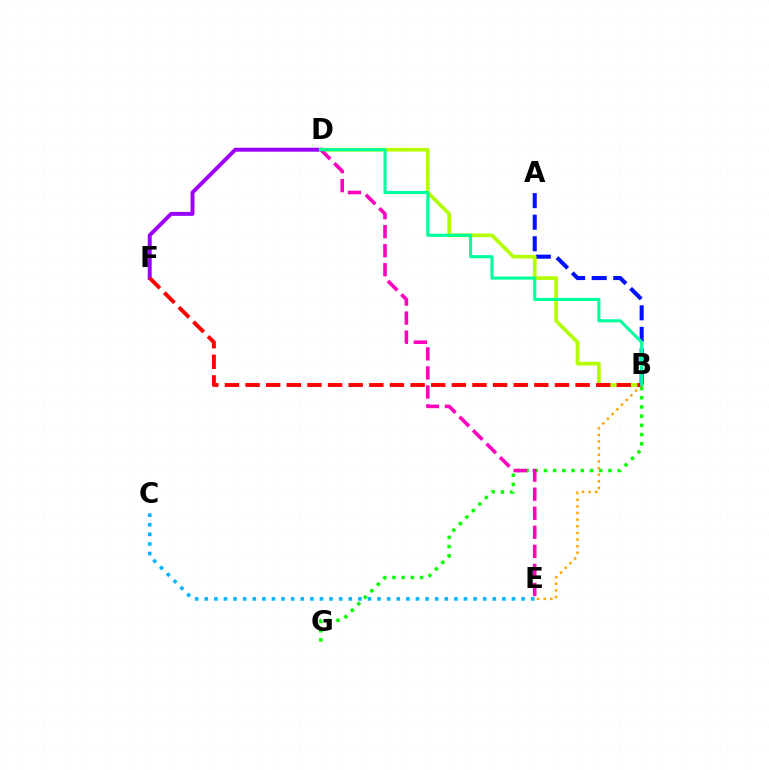{('A', 'B'): [{'color': '#0010ff', 'line_style': 'dashed', 'thickness': 2.93}], ('D', 'F'): [{'color': '#9b00ff', 'line_style': 'solid', 'thickness': 2.84}], ('B', 'G'): [{'color': '#08ff00', 'line_style': 'dotted', 'thickness': 2.5}], ('B', 'D'): [{'color': '#b3ff00', 'line_style': 'solid', 'thickness': 2.65}, {'color': '#00ff9d', 'line_style': 'solid', 'thickness': 2.24}], ('B', 'E'): [{'color': '#ffa500', 'line_style': 'dotted', 'thickness': 1.8}], ('D', 'E'): [{'color': '#ff00bd', 'line_style': 'dashed', 'thickness': 2.59}], ('B', 'F'): [{'color': '#ff0000', 'line_style': 'dashed', 'thickness': 2.8}], ('C', 'E'): [{'color': '#00b5ff', 'line_style': 'dotted', 'thickness': 2.61}]}